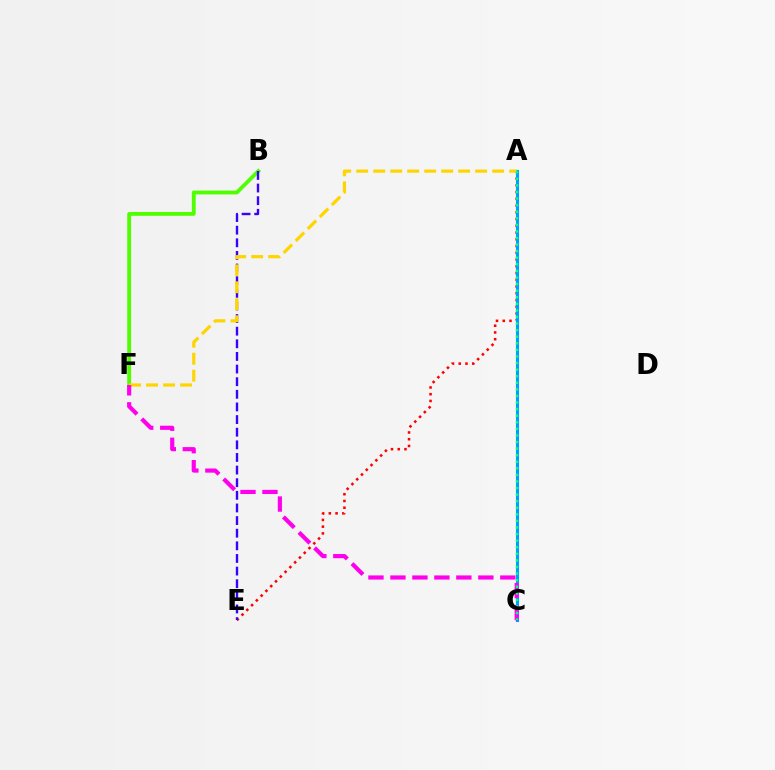{('A', 'E'): [{'color': '#ff0000', 'line_style': 'dotted', 'thickness': 1.83}], ('A', 'C'): [{'color': '#009eff', 'line_style': 'solid', 'thickness': 2.22}, {'color': '#00ff86', 'line_style': 'dotted', 'thickness': 1.79}], ('B', 'F'): [{'color': '#4fff00', 'line_style': 'solid', 'thickness': 2.76}], ('B', 'E'): [{'color': '#3700ff', 'line_style': 'dashed', 'thickness': 1.72}], ('A', 'F'): [{'color': '#ffd500', 'line_style': 'dashed', 'thickness': 2.31}], ('C', 'F'): [{'color': '#ff00ed', 'line_style': 'dashed', 'thickness': 2.99}]}